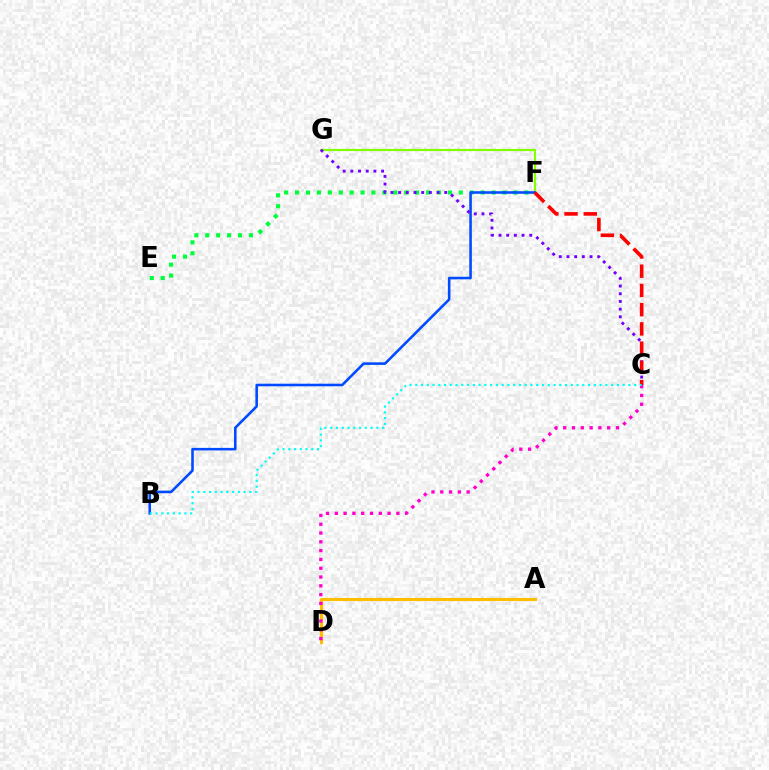{('F', 'G'): [{'color': '#84ff00', 'line_style': 'solid', 'thickness': 1.58}], ('E', 'F'): [{'color': '#00ff39', 'line_style': 'dotted', 'thickness': 2.97}], ('B', 'F'): [{'color': '#004bff', 'line_style': 'solid', 'thickness': 1.86}], ('A', 'D'): [{'color': '#ffbd00', 'line_style': 'solid', 'thickness': 2.25}], ('C', 'G'): [{'color': '#7200ff', 'line_style': 'dotted', 'thickness': 2.09}], ('C', 'D'): [{'color': '#ff00cf', 'line_style': 'dotted', 'thickness': 2.39}], ('C', 'F'): [{'color': '#ff0000', 'line_style': 'dashed', 'thickness': 2.61}], ('B', 'C'): [{'color': '#00fff6', 'line_style': 'dotted', 'thickness': 1.57}]}